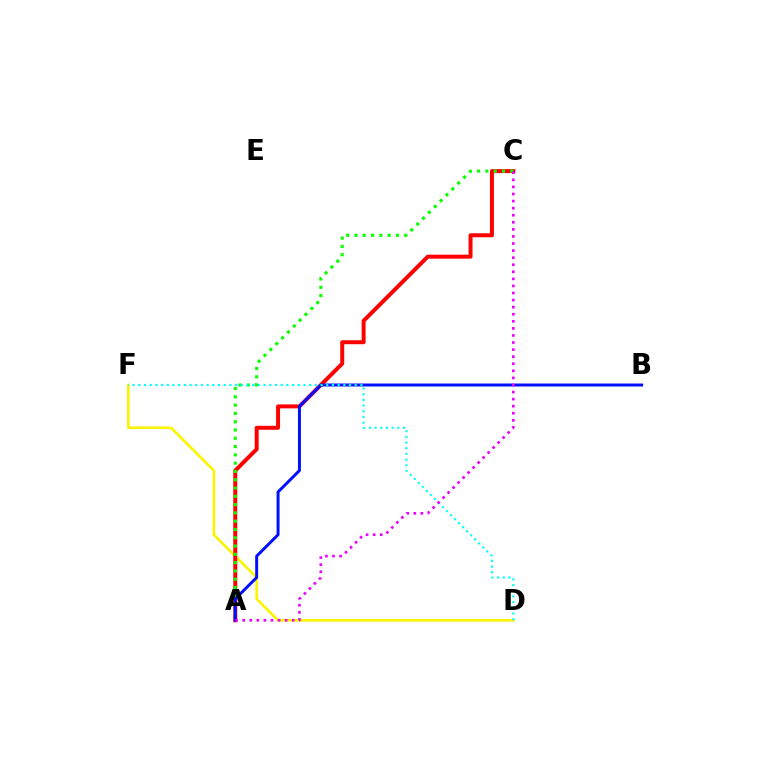{('D', 'F'): [{'color': '#fcf500', 'line_style': 'solid', 'thickness': 1.89}, {'color': '#00fff6', 'line_style': 'dotted', 'thickness': 1.55}], ('A', 'C'): [{'color': '#ff0000', 'line_style': 'solid', 'thickness': 2.86}, {'color': '#08ff00', 'line_style': 'dotted', 'thickness': 2.25}, {'color': '#ee00ff', 'line_style': 'dotted', 'thickness': 1.92}], ('A', 'B'): [{'color': '#0010ff', 'line_style': 'solid', 'thickness': 2.13}]}